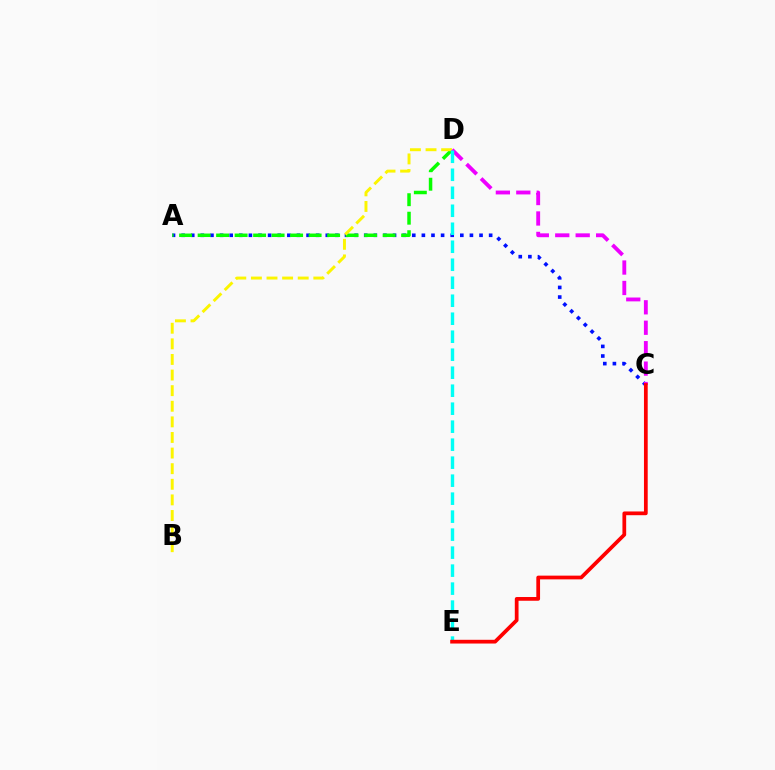{('A', 'C'): [{'color': '#0010ff', 'line_style': 'dotted', 'thickness': 2.61}], ('A', 'D'): [{'color': '#08ff00', 'line_style': 'dashed', 'thickness': 2.51}], ('B', 'D'): [{'color': '#fcf500', 'line_style': 'dashed', 'thickness': 2.12}], ('C', 'D'): [{'color': '#ee00ff', 'line_style': 'dashed', 'thickness': 2.78}], ('D', 'E'): [{'color': '#00fff6', 'line_style': 'dashed', 'thickness': 2.44}], ('C', 'E'): [{'color': '#ff0000', 'line_style': 'solid', 'thickness': 2.69}]}